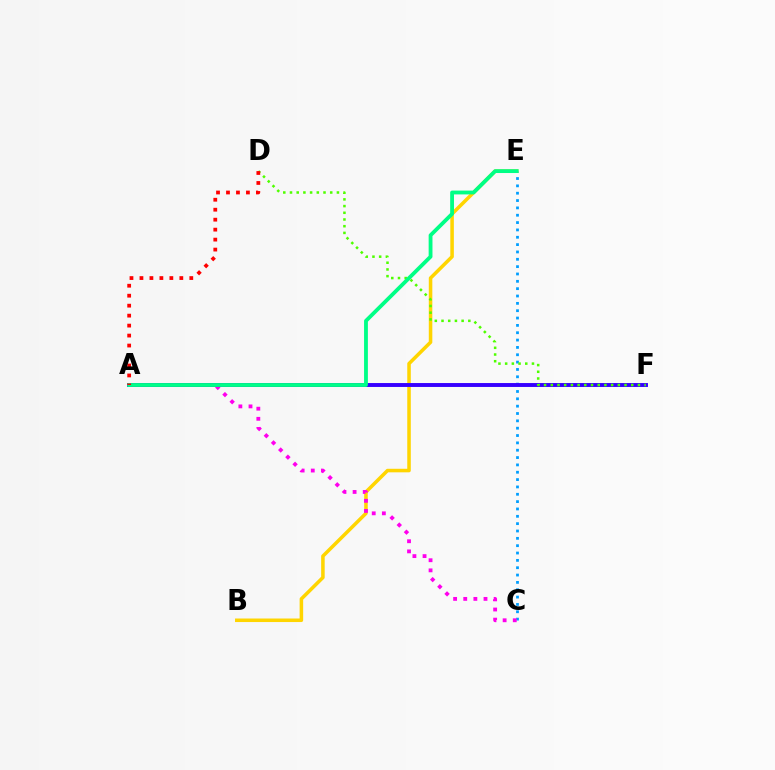{('C', 'E'): [{'color': '#009eff', 'line_style': 'dotted', 'thickness': 2.0}], ('B', 'E'): [{'color': '#ffd500', 'line_style': 'solid', 'thickness': 2.55}], ('A', 'C'): [{'color': '#ff00ed', 'line_style': 'dotted', 'thickness': 2.75}], ('A', 'F'): [{'color': '#3700ff', 'line_style': 'solid', 'thickness': 2.82}], ('D', 'F'): [{'color': '#4fff00', 'line_style': 'dotted', 'thickness': 1.82}], ('A', 'E'): [{'color': '#00ff86', 'line_style': 'solid', 'thickness': 2.75}], ('A', 'D'): [{'color': '#ff0000', 'line_style': 'dotted', 'thickness': 2.71}]}